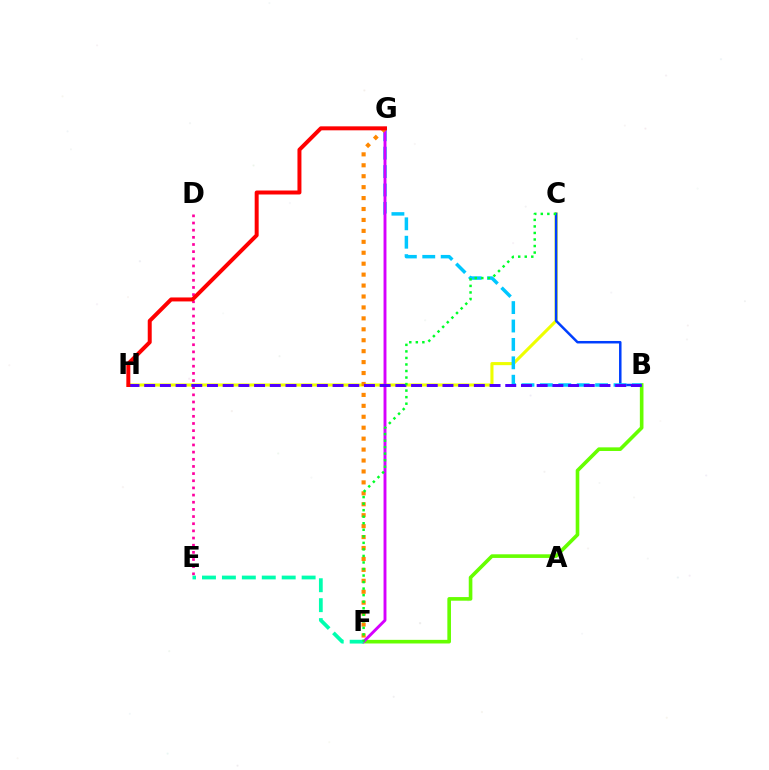{('C', 'H'): [{'color': '#eeff00', 'line_style': 'solid', 'thickness': 2.23}], ('D', 'E'): [{'color': '#ff00a0', 'line_style': 'dotted', 'thickness': 1.95}], ('B', 'C'): [{'color': '#003fff', 'line_style': 'solid', 'thickness': 1.8}], ('B', 'F'): [{'color': '#66ff00', 'line_style': 'solid', 'thickness': 2.61}], ('B', 'G'): [{'color': '#00c7ff', 'line_style': 'dashed', 'thickness': 2.5}], ('F', 'G'): [{'color': '#d600ff', 'line_style': 'solid', 'thickness': 2.09}, {'color': '#ff8800', 'line_style': 'dotted', 'thickness': 2.97}], ('B', 'H'): [{'color': '#4f00ff', 'line_style': 'dashed', 'thickness': 2.13}], ('E', 'F'): [{'color': '#00ffaf', 'line_style': 'dashed', 'thickness': 2.71}], ('C', 'F'): [{'color': '#00ff27', 'line_style': 'dotted', 'thickness': 1.78}], ('G', 'H'): [{'color': '#ff0000', 'line_style': 'solid', 'thickness': 2.86}]}